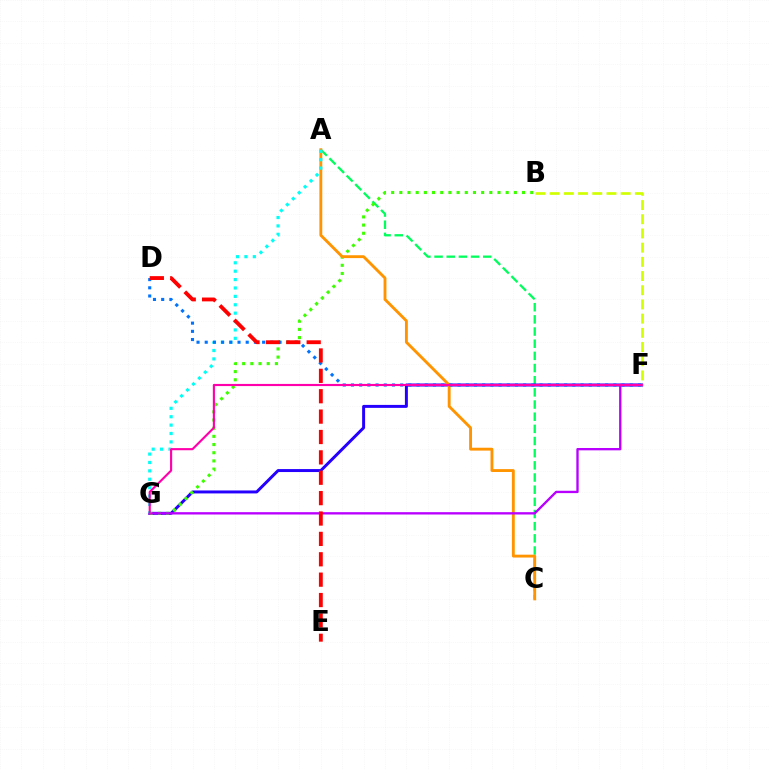{('A', 'C'): [{'color': '#00ff5c', 'line_style': 'dashed', 'thickness': 1.65}, {'color': '#ff9400', 'line_style': 'solid', 'thickness': 2.06}], ('F', 'G'): [{'color': '#2500ff', 'line_style': 'solid', 'thickness': 2.13}, {'color': '#b900ff', 'line_style': 'solid', 'thickness': 1.69}, {'color': '#ff00ac', 'line_style': 'solid', 'thickness': 1.55}], ('B', 'G'): [{'color': '#3dff00', 'line_style': 'dotted', 'thickness': 2.22}], ('A', 'G'): [{'color': '#00fff6', 'line_style': 'dotted', 'thickness': 2.28}], ('D', 'F'): [{'color': '#0074ff', 'line_style': 'dotted', 'thickness': 2.23}], ('B', 'F'): [{'color': '#d1ff00', 'line_style': 'dashed', 'thickness': 1.93}], ('D', 'E'): [{'color': '#ff0000', 'line_style': 'dashed', 'thickness': 2.77}]}